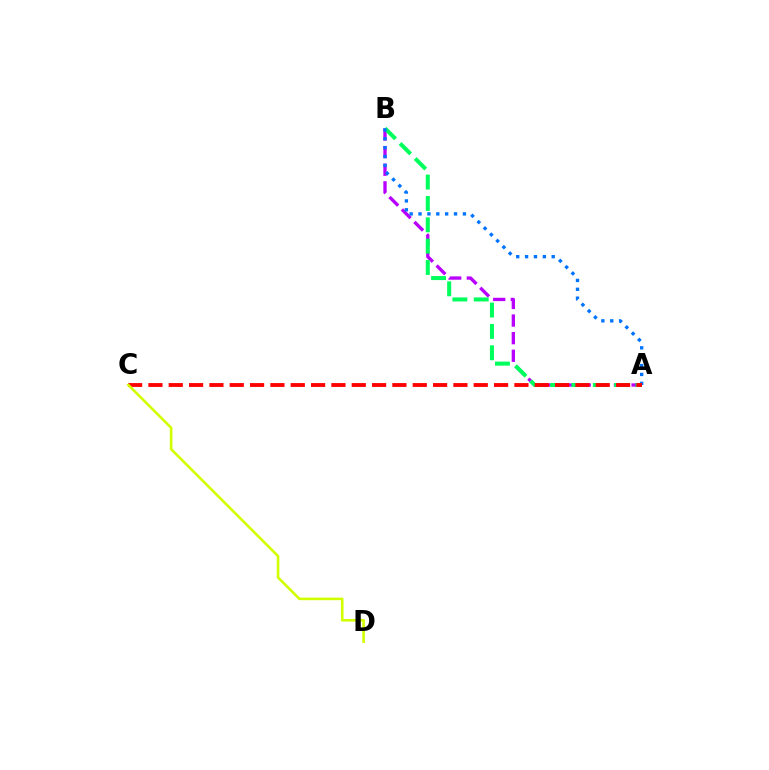{('A', 'B'): [{'color': '#b900ff', 'line_style': 'dashed', 'thickness': 2.39}, {'color': '#00ff5c', 'line_style': 'dashed', 'thickness': 2.9}, {'color': '#0074ff', 'line_style': 'dotted', 'thickness': 2.41}], ('A', 'C'): [{'color': '#ff0000', 'line_style': 'dashed', 'thickness': 2.76}], ('C', 'D'): [{'color': '#d1ff00', 'line_style': 'solid', 'thickness': 1.88}]}